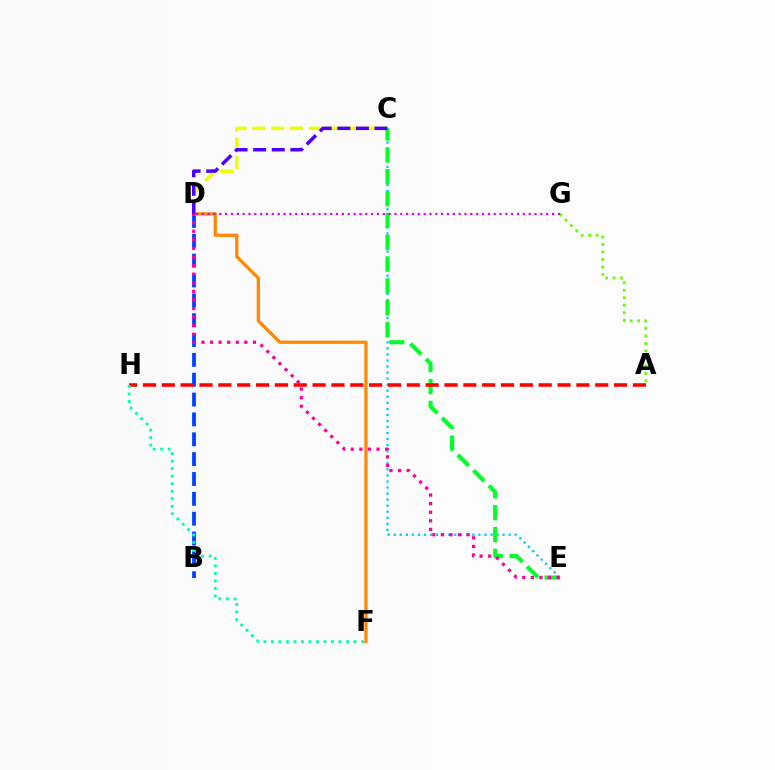{('B', 'D'): [{'color': '#003fff', 'line_style': 'dashed', 'thickness': 2.7}], ('C', 'D'): [{'color': '#eeff00', 'line_style': 'dashed', 'thickness': 2.55}, {'color': '#4f00ff', 'line_style': 'dashed', 'thickness': 2.53}], ('D', 'F'): [{'color': '#ff8800', 'line_style': 'solid', 'thickness': 2.33}], ('C', 'E'): [{'color': '#00c7ff', 'line_style': 'dotted', 'thickness': 1.64}, {'color': '#00ff27', 'line_style': 'dashed', 'thickness': 2.97}], ('A', 'G'): [{'color': '#66ff00', 'line_style': 'dotted', 'thickness': 2.03}], ('D', 'E'): [{'color': '#ff00a0', 'line_style': 'dotted', 'thickness': 2.33}], ('A', 'H'): [{'color': '#ff0000', 'line_style': 'dashed', 'thickness': 2.56}], ('D', 'G'): [{'color': '#d600ff', 'line_style': 'dotted', 'thickness': 1.59}], ('F', 'H'): [{'color': '#00ffaf', 'line_style': 'dotted', 'thickness': 2.04}]}